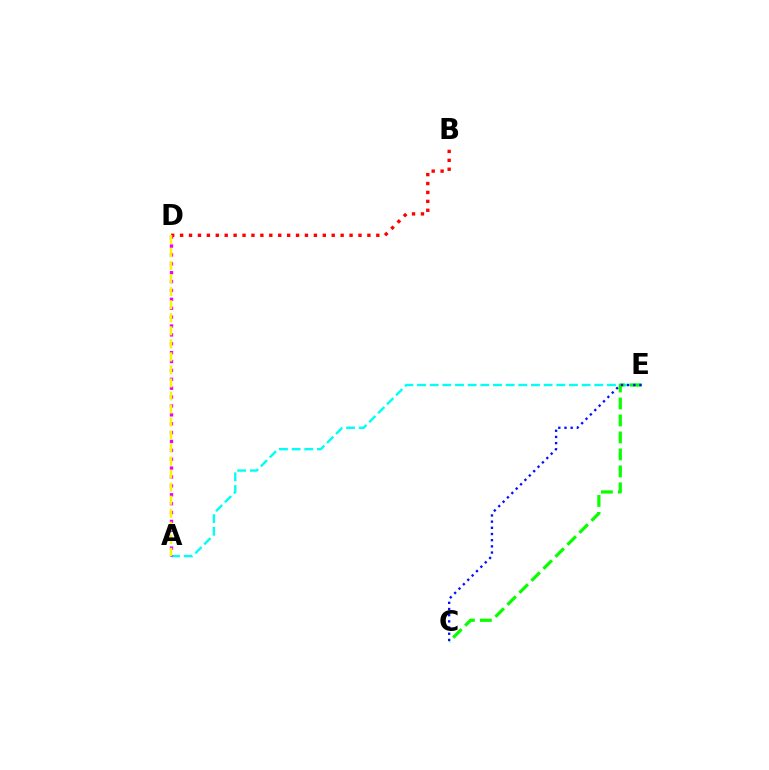{('A', 'E'): [{'color': '#00fff6', 'line_style': 'dashed', 'thickness': 1.72}], ('C', 'E'): [{'color': '#08ff00', 'line_style': 'dashed', 'thickness': 2.31}, {'color': '#0010ff', 'line_style': 'dotted', 'thickness': 1.68}], ('A', 'D'): [{'color': '#ee00ff', 'line_style': 'dotted', 'thickness': 2.41}, {'color': '#fcf500', 'line_style': 'dashed', 'thickness': 1.77}], ('B', 'D'): [{'color': '#ff0000', 'line_style': 'dotted', 'thickness': 2.42}]}